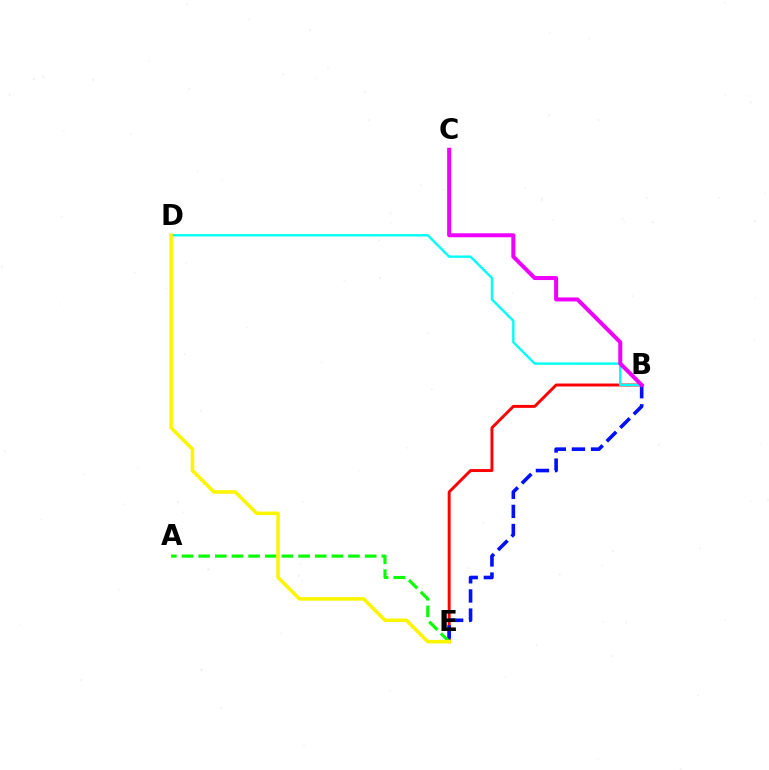{('B', 'E'): [{'color': '#ff0000', 'line_style': 'solid', 'thickness': 2.12}, {'color': '#0010ff', 'line_style': 'dashed', 'thickness': 2.6}], ('A', 'E'): [{'color': '#08ff00', 'line_style': 'dashed', 'thickness': 2.26}], ('B', 'D'): [{'color': '#00fff6', 'line_style': 'solid', 'thickness': 1.73}], ('D', 'E'): [{'color': '#fcf500', 'line_style': 'solid', 'thickness': 2.54}], ('B', 'C'): [{'color': '#ee00ff', 'line_style': 'solid', 'thickness': 2.88}]}